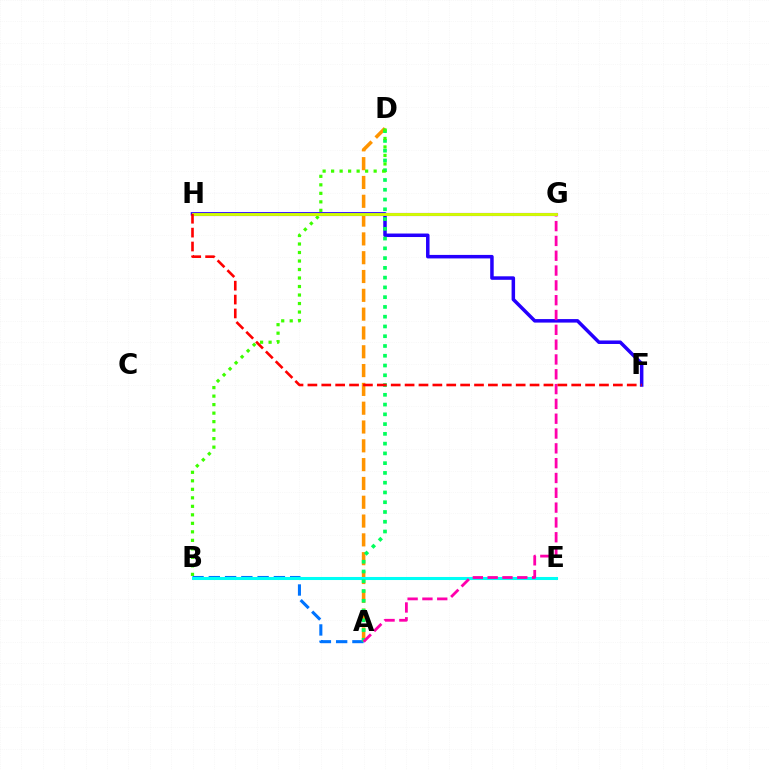{('A', 'B'): [{'color': '#0074ff', 'line_style': 'dashed', 'thickness': 2.21}], ('G', 'H'): [{'color': '#b900ff', 'line_style': 'solid', 'thickness': 2.25}, {'color': '#d1ff00', 'line_style': 'solid', 'thickness': 2.07}], ('A', 'D'): [{'color': '#ff9400', 'line_style': 'dashed', 'thickness': 2.56}, {'color': '#00ff5c', 'line_style': 'dotted', 'thickness': 2.65}], ('F', 'H'): [{'color': '#2500ff', 'line_style': 'solid', 'thickness': 2.52}, {'color': '#ff0000', 'line_style': 'dashed', 'thickness': 1.89}], ('B', 'E'): [{'color': '#00fff6', 'line_style': 'solid', 'thickness': 2.2}], ('B', 'D'): [{'color': '#3dff00', 'line_style': 'dotted', 'thickness': 2.31}], ('A', 'G'): [{'color': '#ff00ac', 'line_style': 'dashed', 'thickness': 2.01}]}